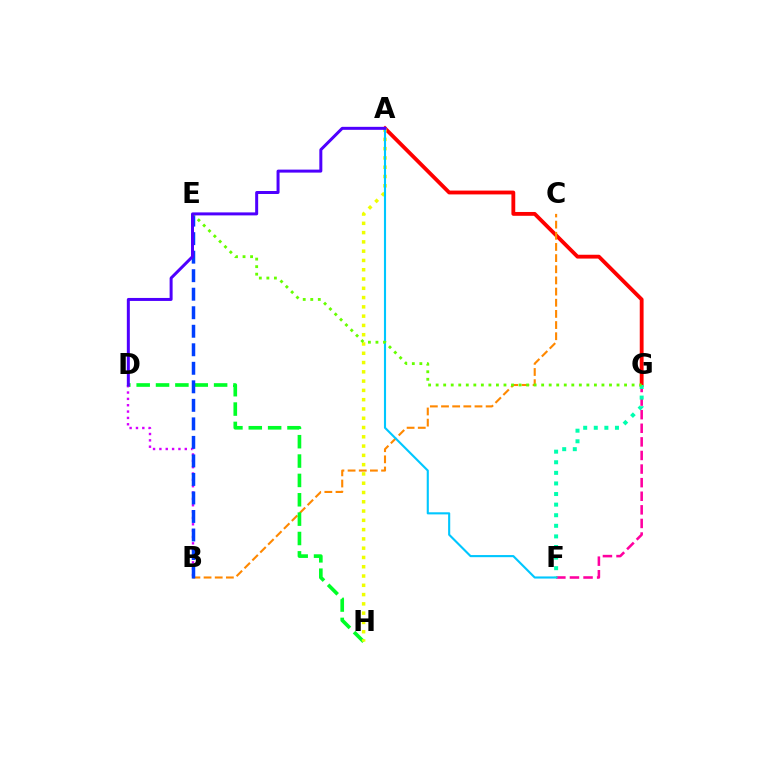{('A', 'G'): [{'color': '#ff0000', 'line_style': 'solid', 'thickness': 2.76}], ('B', 'C'): [{'color': '#ff8800', 'line_style': 'dashed', 'thickness': 1.52}], ('F', 'G'): [{'color': '#ff00a0', 'line_style': 'dashed', 'thickness': 1.85}, {'color': '#00ffaf', 'line_style': 'dotted', 'thickness': 2.88}], ('D', 'H'): [{'color': '#00ff27', 'line_style': 'dashed', 'thickness': 2.63}], ('B', 'D'): [{'color': '#d600ff', 'line_style': 'dotted', 'thickness': 1.72}], ('A', 'H'): [{'color': '#eeff00', 'line_style': 'dotted', 'thickness': 2.52}], ('B', 'E'): [{'color': '#003fff', 'line_style': 'dashed', 'thickness': 2.52}], ('A', 'F'): [{'color': '#00c7ff', 'line_style': 'solid', 'thickness': 1.52}], ('E', 'G'): [{'color': '#66ff00', 'line_style': 'dotted', 'thickness': 2.05}], ('A', 'D'): [{'color': '#4f00ff', 'line_style': 'solid', 'thickness': 2.15}]}